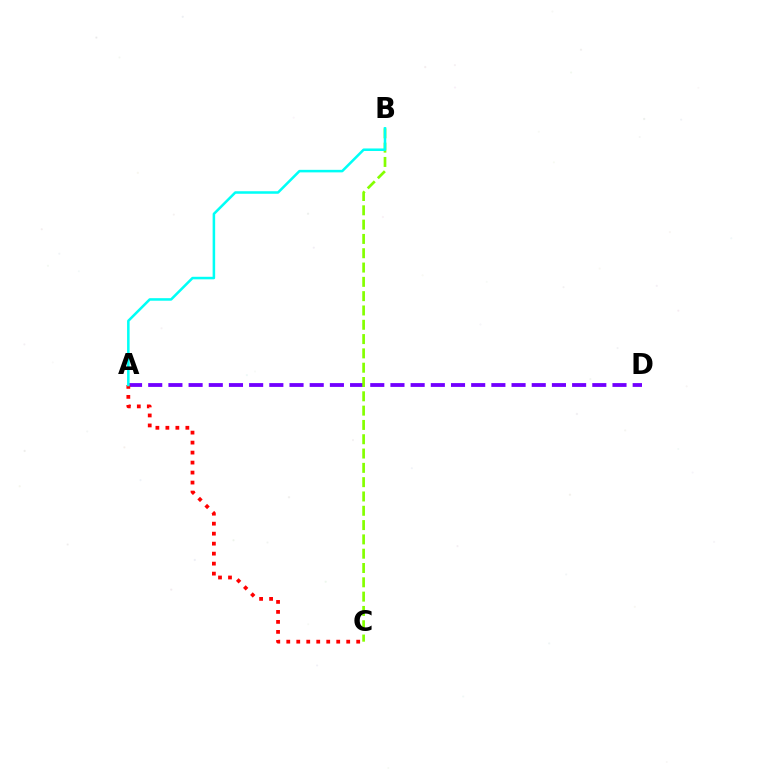{('A', 'D'): [{'color': '#7200ff', 'line_style': 'dashed', 'thickness': 2.74}], ('B', 'C'): [{'color': '#84ff00', 'line_style': 'dashed', 'thickness': 1.94}], ('A', 'C'): [{'color': '#ff0000', 'line_style': 'dotted', 'thickness': 2.71}], ('A', 'B'): [{'color': '#00fff6', 'line_style': 'solid', 'thickness': 1.82}]}